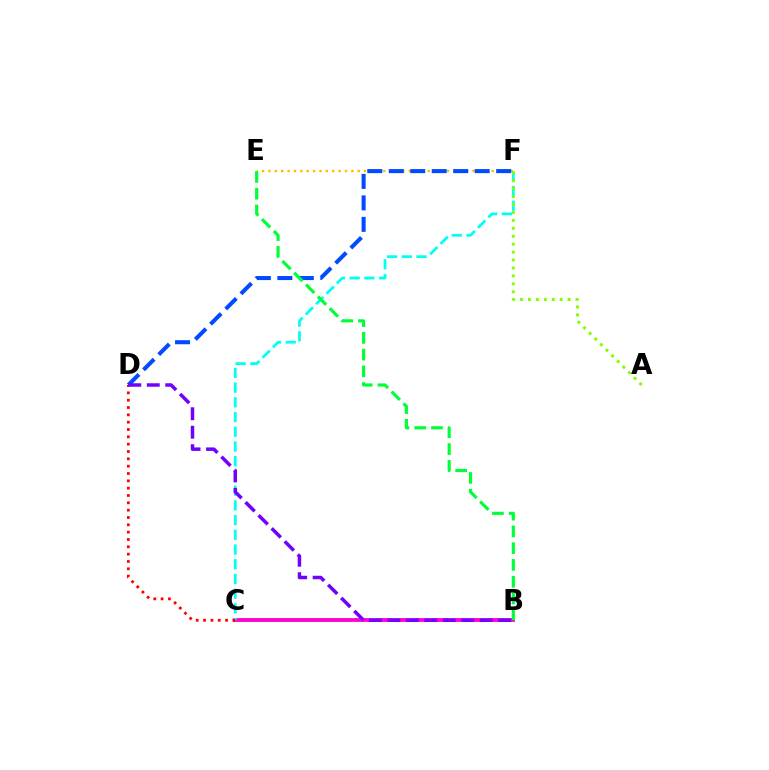{('B', 'C'): [{'color': '#ff00cf', 'line_style': 'solid', 'thickness': 2.75}], ('C', 'F'): [{'color': '#00fff6', 'line_style': 'dashed', 'thickness': 2.0}], ('A', 'F'): [{'color': '#84ff00', 'line_style': 'dotted', 'thickness': 2.16}], ('E', 'F'): [{'color': '#ffbd00', 'line_style': 'dotted', 'thickness': 1.73}], ('D', 'F'): [{'color': '#004bff', 'line_style': 'dashed', 'thickness': 2.92}], ('B', 'E'): [{'color': '#00ff39', 'line_style': 'dashed', 'thickness': 2.28}], ('C', 'D'): [{'color': '#ff0000', 'line_style': 'dotted', 'thickness': 1.99}], ('B', 'D'): [{'color': '#7200ff', 'line_style': 'dashed', 'thickness': 2.51}]}